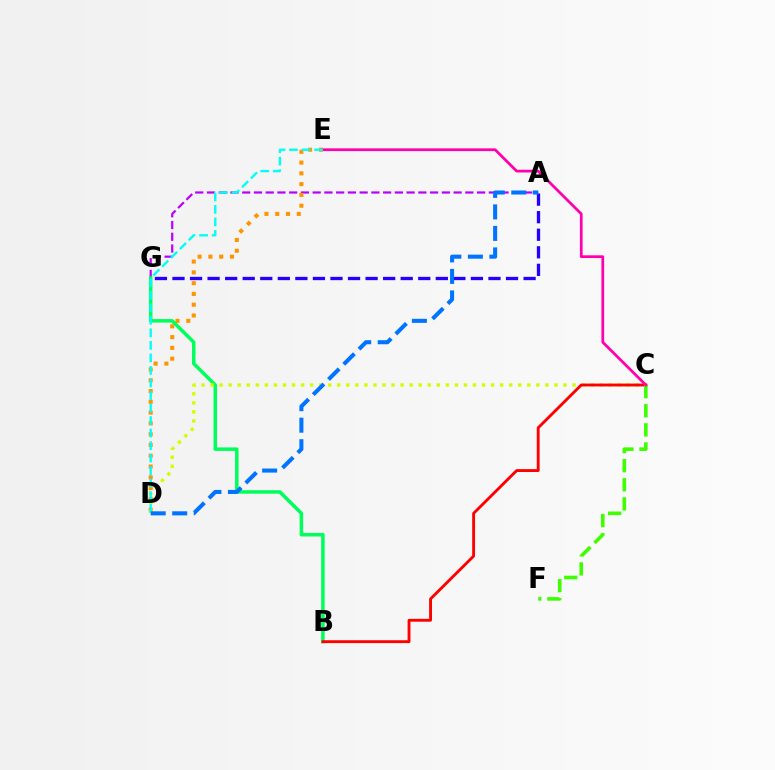{('A', 'G'): [{'color': '#b900ff', 'line_style': 'dashed', 'thickness': 1.6}, {'color': '#2500ff', 'line_style': 'dashed', 'thickness': 2.38}], ('D', 'E'): [{'color': '#ff9400', 'line_style': 'dotted', 'thickness': 2.93}, {'color': '#00fff6', 'line_style': 'dashed', 'thickness': 1.7}], ('B', 'G'): [{'color': '#00ff5c', 'line_style': 'solid', 'thickness': 2.53}], ('C', 'D'): [{'color': '#d1ff00', 'line_style': 'dotted', 'thickness': 2.46}], ('B', 'C'): [{'color': '#ff0000', 'line_style': 'solid', 'thickness': 2.06}], ('C', 'F'): [{'color': '#3dff00', 'line_style': 'dashed', 'thickness': 2.6}], ('C', 'E'): [{'color': '#ff00ac', 'line_style': 'solid', 'thickness': 1.97}], ('A', 'D'): [{'color': '#0074ff', 'line_style': 'dashed', 'thickness': 2.92}]}